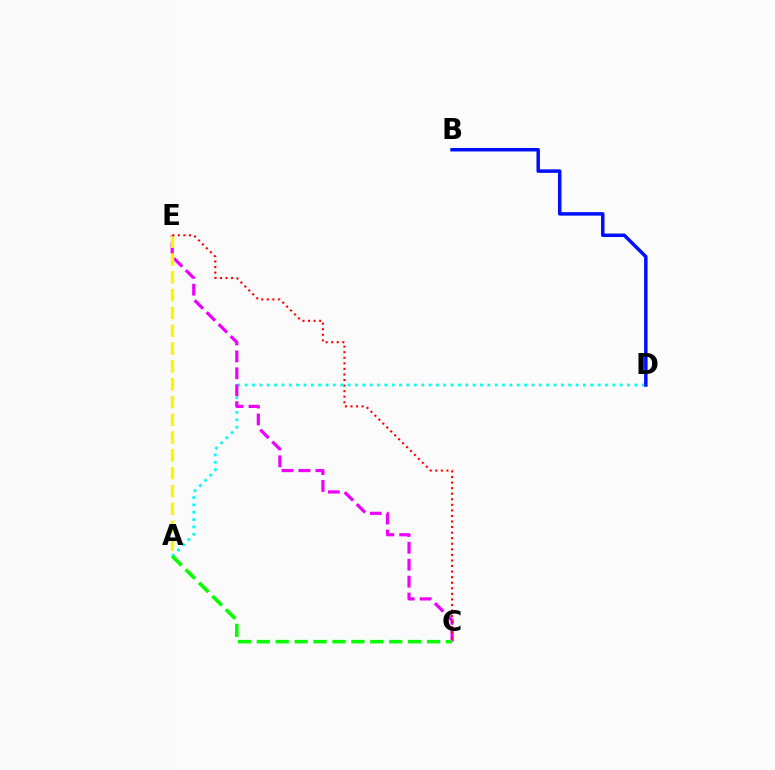{('A', 'D'): [{'color': '#00fff6', 'line_style': 'dotted', 'thickness': 2.0}], ('C', 'E'): [{'color': '#ee00ff', 'line_style': 'dashed', 'thickness': 2.3}, {'color': '#ff0000', 'line_style': 'dotted', 'thickness': 1.51}], ('B', 'D'): [{'color': '#0010ff', 'line_style': 'solid', 'thickness': 2.51}], ('A', 'E'): [{'color': '#fcf500', 'line_style': 'dashed', 'thickness': 2.42}], ('A', 'C'): [{'color': '#08ff00', 'line_style': 'dashed', 'thickness': 2.57}]}